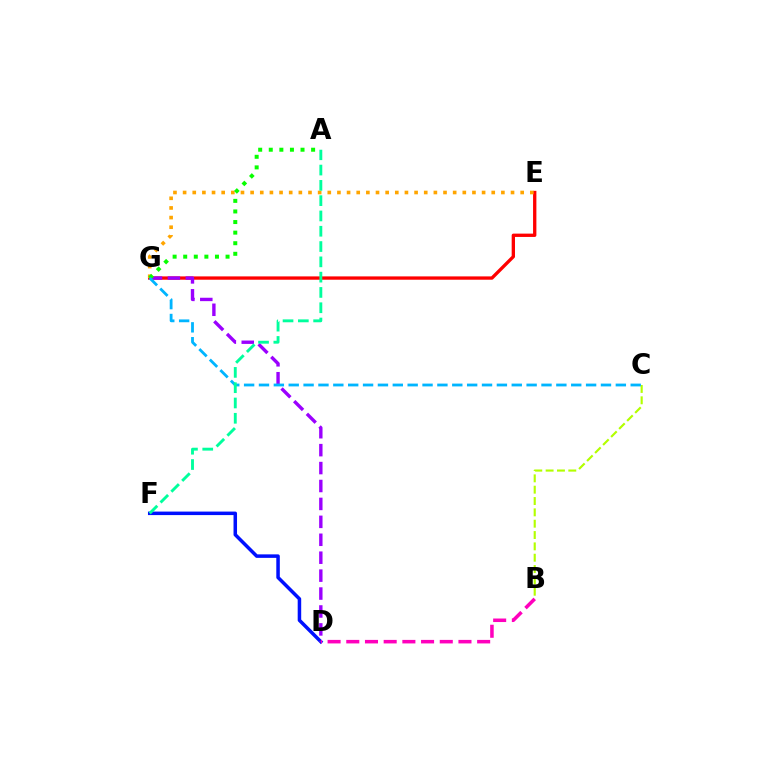{('D', 'F'): [{'color': '#0010ff', 'line_style': 'solid', 'thickness': 2.52}], ('E', 'G'): [{'color': '#ff0000', 'line_style': 'solid', 'thickness': 2.39}, {'color': '#ffa500', 'line_style': 'dotted', 'thickness': 2.62}], ('D', 'G'): [{'color': '#9b00ff', 'line_style': 'dashed', 'thickness': 2.44}], ('B', 'C'): [{'color': '#b3ff00', 'line_style': 'dashed', 'thickness': 1.54}], ('A', 'G'): [{'color': '#08ff00', 'line_style': 'dotted', 'thickness': 2.88}], ('C', 'G'): [{'color': '#00b5ff', 'line_style': 'dashed', 'thickness': 2.02}], ('B', 'D'): [{'color': '#ff00bd', 'line_style': 'dashed', 'thickness': 2.54}], ('A', 'F'): [{'color': '#00ff9d', 'line_style': 'dashed', 'thickness': 2.08}]}